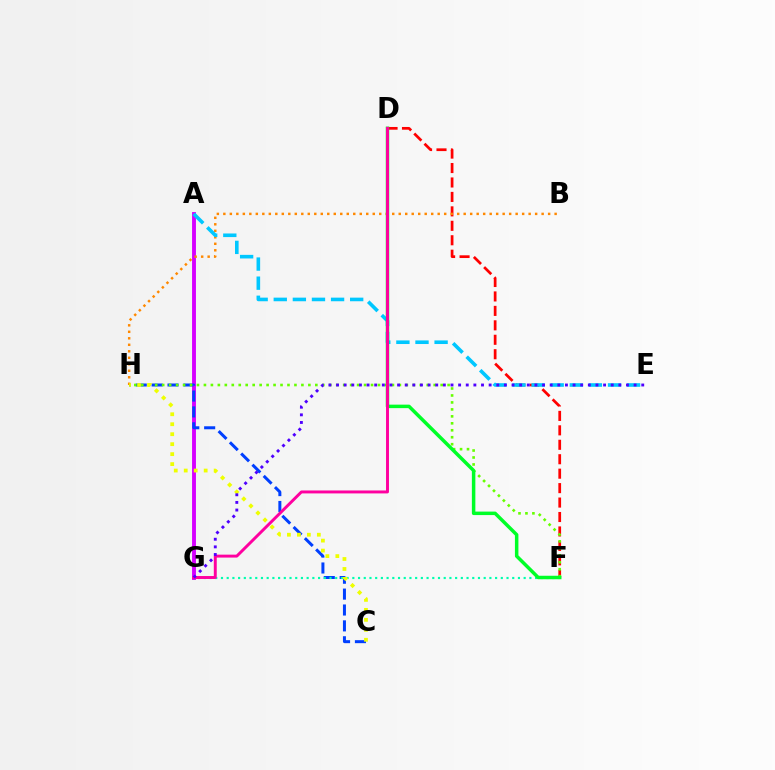{('D', 'F'): [{'color': '#ff0000', 'line_style': 'dashed', 'thickness': 1.96}, {'color': '#00ff27', 'line_style': 'solid', 'thickness': 2.51}], ('A', 'G'): [{'color': '#d600ff', 'line_style': 'solid', 'thickness': 2.8}], ('C', 'H'): [{'color': '#003fff', 'line_style': 'dashed', 'thickness': 2.16}, {'color': '#eeff00', 'line_style': 'dotted', 'thickness': 2.71}], ('B', 'H'): [{'color': '#ff8800', 'line_style': 'dotted', 'thickness': 1.76}], ('A', 'E'): [{'color': '#00c7ff', 'line_style': 'dashed', 'thickness': 2.6}], ('F', 'H'): [{'color': '#66ff00', 'line_style': 'dotted', 'thickness': 1.89}], ('F', 'G'): [{'color': '#00ffaf', 'line_style': 'dotted', 'thickness': 1.55}], ('D', 'G'): [{'color': '#ff00a0', 'line_style': 'solid', 'thickness': 2.11}], ('E', 'G'): [{'color': '#4f00ff', 'line_style': 'dotted', 'thickness': 2.07}]}